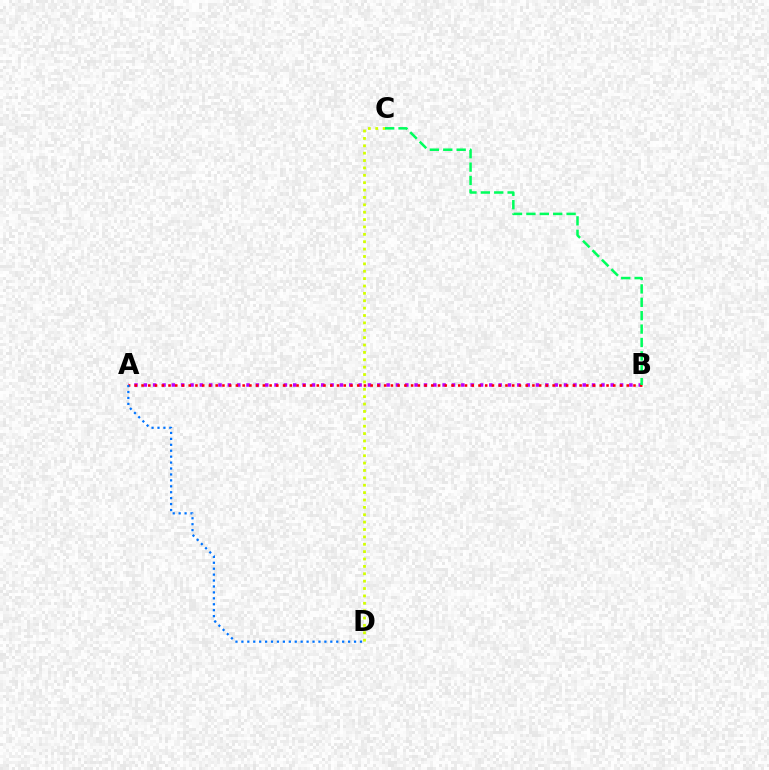{('A', 'B'): [{'color': '#b900ff', 'line_style': 'dotted', 'thickness': 2.54}, {'color': '#ff0000', 'line_style': 'dotted', 'thickness': 1.83}], ('C', 'D'): [{'color': '#d1ff00', 'line_style': 'dotted', 'thickness': 2.0}], ('B', 'C'): [{'color': '#00ff5c', 'line_style': 'dashed', 'thickness': 1.82}], ('A', 'D'): [{'color': '#0074ff', 'line_style': 'dotted', 'thickness': 1.61}]}